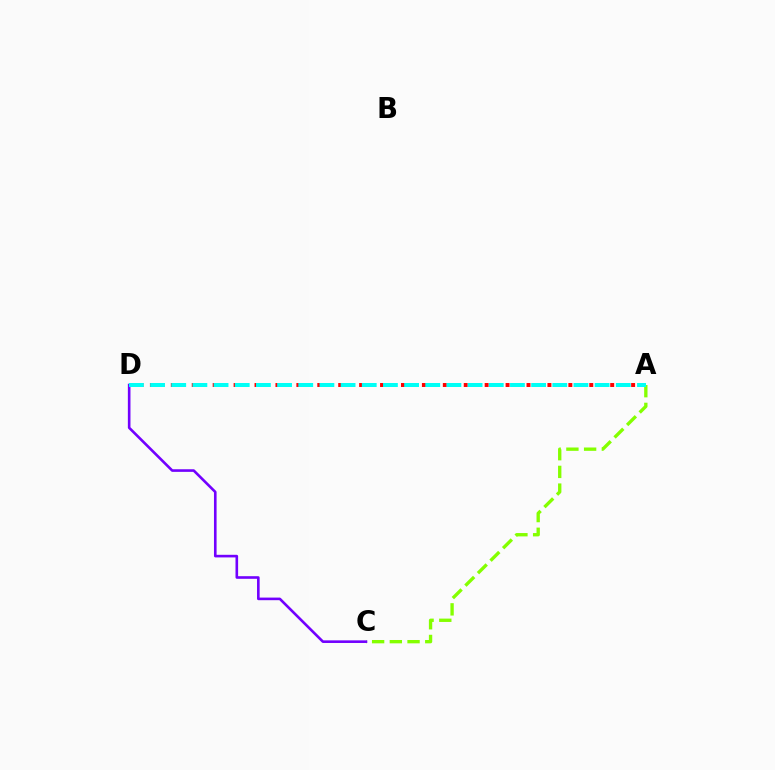{('A', 'C'): [{'color': '#84ff00', 'line_style': 'dashed', 'thickness': 2.41}], ('A', 'D'): [{'color': '#ff0000', 'line_style': 'dotted', 'thickness': 2.84}, {'color': '#00fff6', 'line_style': 'dashed', 'thickness': 2.88}], ('C', 'D'): [{'color': '#7200ff', 'line_style': 'solid', 'thickness': 1.88}]}